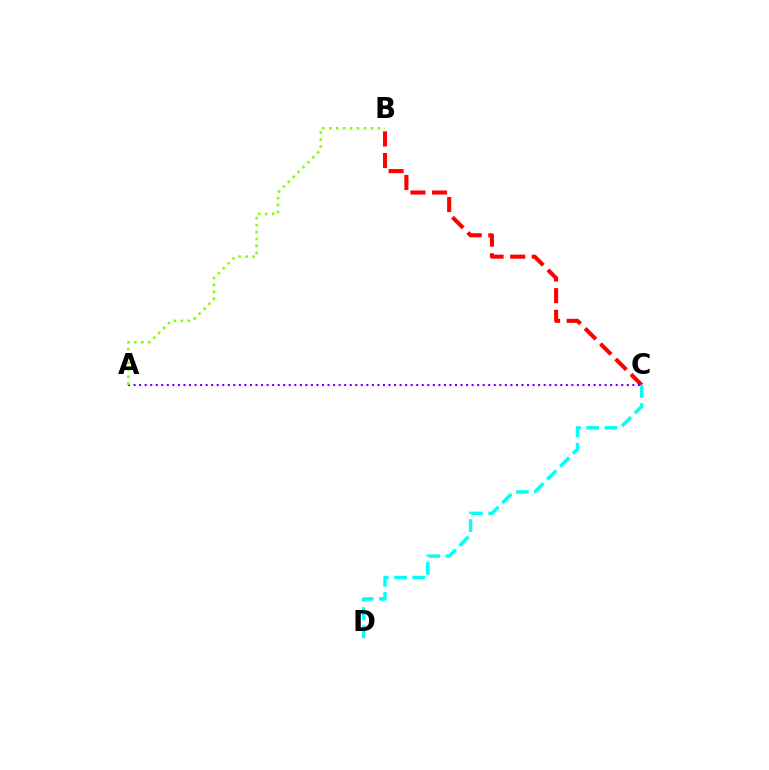{('B', 'C'): [{'color': '#ff0000', 'line_style': 'dashed', 'thickness': 2.94}], ('A', 'C'): [{'color': '#7200ff', 'line_style': 'dotted', 'thickness': 1.51}], ('C', 'D'): [{'color': '#00fff6', 'line_style': 'dashed', 'thickness': 2.48}], ('A', 'B'): [{'color': '#84ff00', 'line_style': 'dotted', 'thickness': 1.88}]}